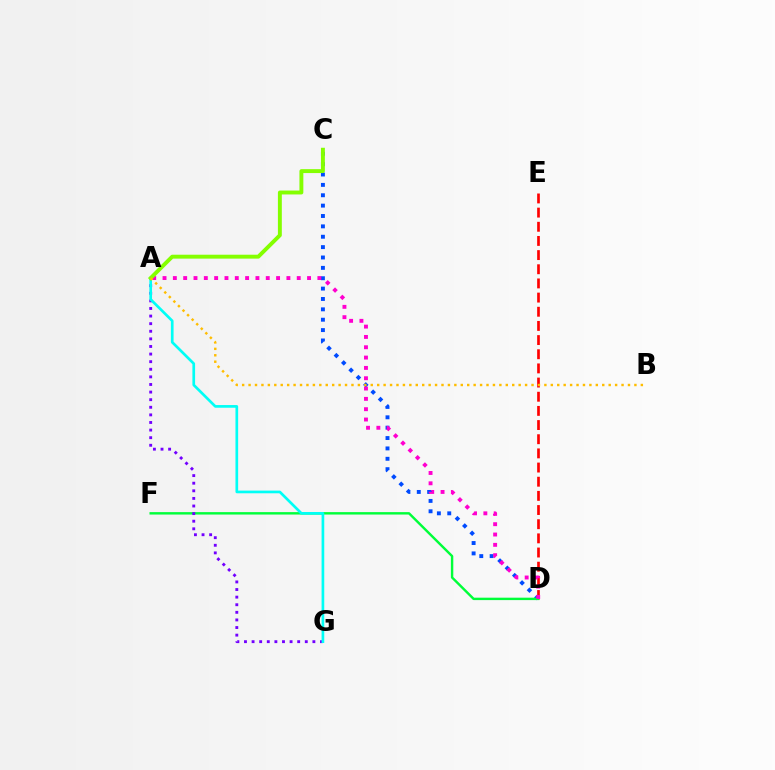{('D', 'E'): [{'color': '#ff0000', 'line_style': 'dashed', 'thickness': 1.92}], ('C', 'D'): [{'color': '#004bff', 'line_style': 'dotted', 'thickness': 2.82}], ('D', 'F'): [{'color': '#00ff39', 'line_style': 'solid', 'thickness': 1.74}], ('A', 'G'): [{'color': '#7200ff', 'line_style': 'dotted', 'thickness': 2.07}, {'color': '#00fff6', 'line_style': 'solid', 'thickness': 1.93}], ('A', 'D'): [{'color': '#ff00cf', 'line_style': 'dotted', 'thickness': 2.8}], ('A', 'C'): [{'color': '#84ff00', 'line_style': 'solid', 'thickness': 2.81}], ('A', 'B'): [{'color': '#ffbd00', 'line_style': 'dotted', 'thickness': 1.75}]}